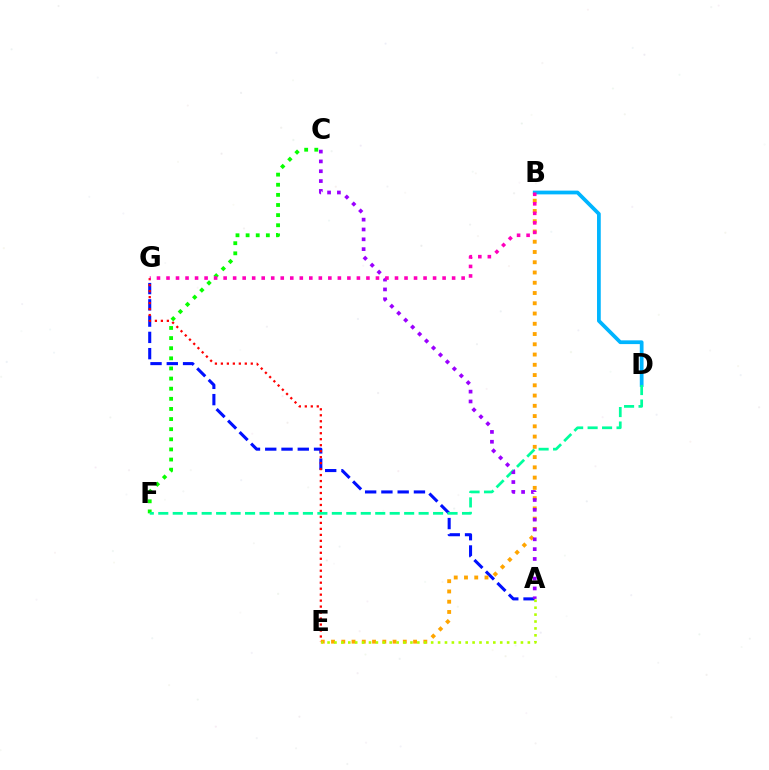{('B', 'D'): [{'color': '#00b5ff', 'line_style': 'solid', 'thickness': 2.7}], ('A', 'G'): [{'color': '#0010ff', 'line_style': 'dashed', 'thickness': 2.21}], ('E', 'G'): [{'color': '#ff0000', 'line_style': 'dotted', 'thickness': 1.62}], ('B', 'E'): [{'color': '#ffa500', 'line_style': 'dotted', 'thickness': 2.79}], ('A', 'E'): [{'color': '#b3ff00', 'line_style': 'dotted', 'thickness': 1.88}], ('C', 'F'): [{'color': '#08ff00', 'line_style': 'dotted', 'thickness': 2.75}], ('D', 'F'): [{'color': '#00ff9d', 'line_style': 'dashed', 'thickness': 1.96}], ('A', 'C'): [{'color': '#9b00ff', 'line_style': 'dotted', 'thickness': 2.67}], ('B', 'G'): [{'color': '#ff00bd', 'line_style': 'dotted', 'thickness': 2.59}]}